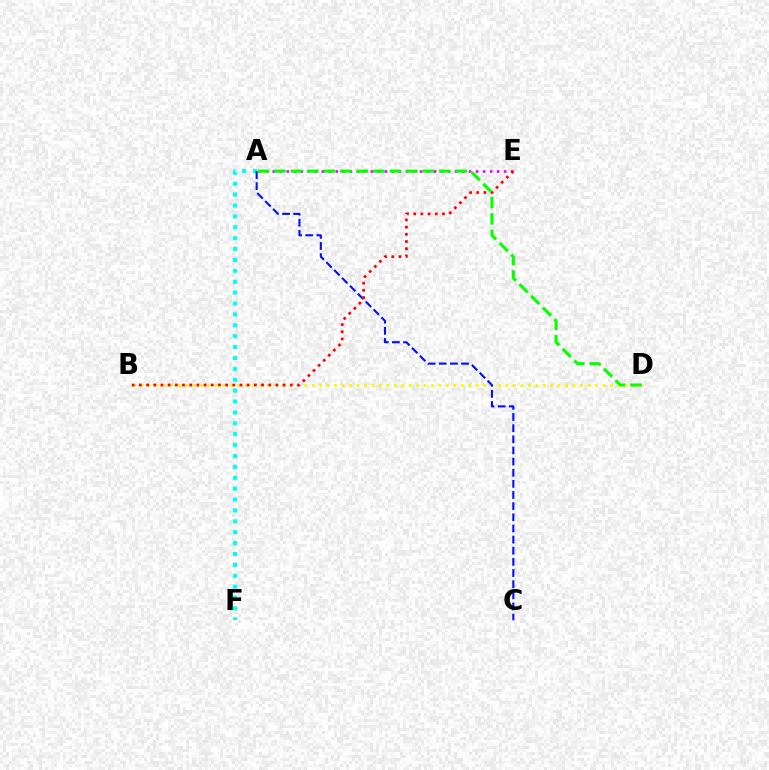{('B', 'D'): [{'color': '#fcf500', 'line_style': 'dotted', 'thickness': 2.02}], ('A', 'E'): [{'color': '#ee00ff', 'line_style': 'dotted', 'thickness': 1.91}], ('A', 'F'): [{'color': '#00fff6', 'line_style': 'dotted', 'thickness': 2.96}], ('A', 'C'): [{'color': '#0010ff', 'line_style': 'dashed', 'thickness': 1.51}], ('B', 'E'): [{'color': '#ff0000', 'line_style': 'dotted', 'thickness': 1.95}], ('A', 'D'): [{'color': '#08ff00', 'line_style': 'dashed', 'thickness': 2.24}]}